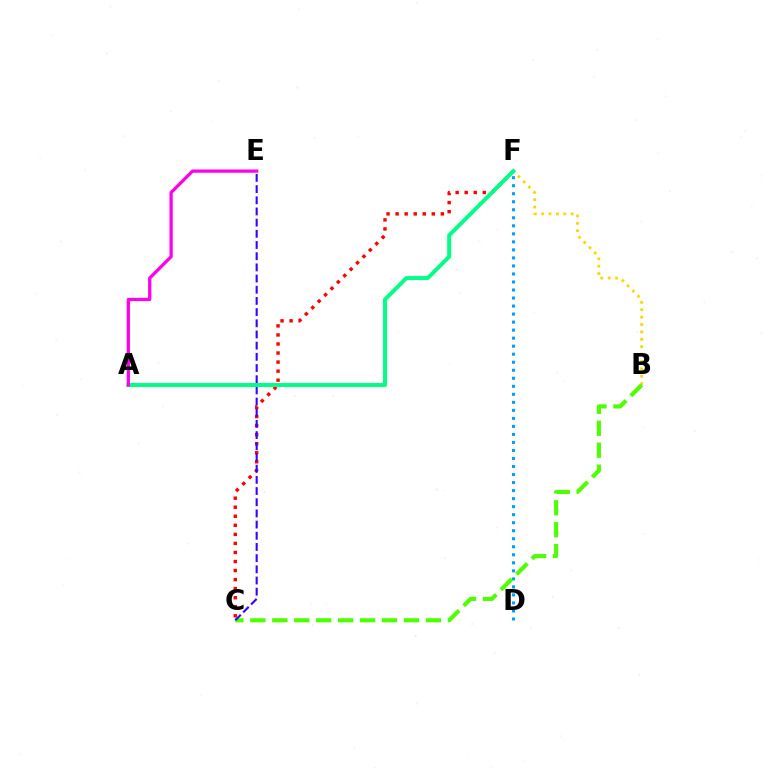{('B', 'F'): [{'color': '#ffd500', 'line_style': 'dotted', 'thickness': 2.01}], ('D', 'F'): [{'color': '#009eff', 'line_style': 'dotted', 'thickness': 2.18}], ('B', 'C'): [{'color': '#4fff00', 'line_style': 'dashed', 'thickness': 2.98}], ('C', 'F'): [{'color': '#ff0000', 'line_style': 'dotted', 'thickness': 2.46}], ('C', 'E'): [{'color': '#3700ff', 'line_style': 'dashed', 'thickness': 1.52}], ('A', 'F'): [{'color': '#00ff86', 'line_style': 'solid', 'thickness': 2.85}], ('A', 'E'): [{'color': '#ff00ed', 'line_style': 'solid', 'thickness': 2.34}]}